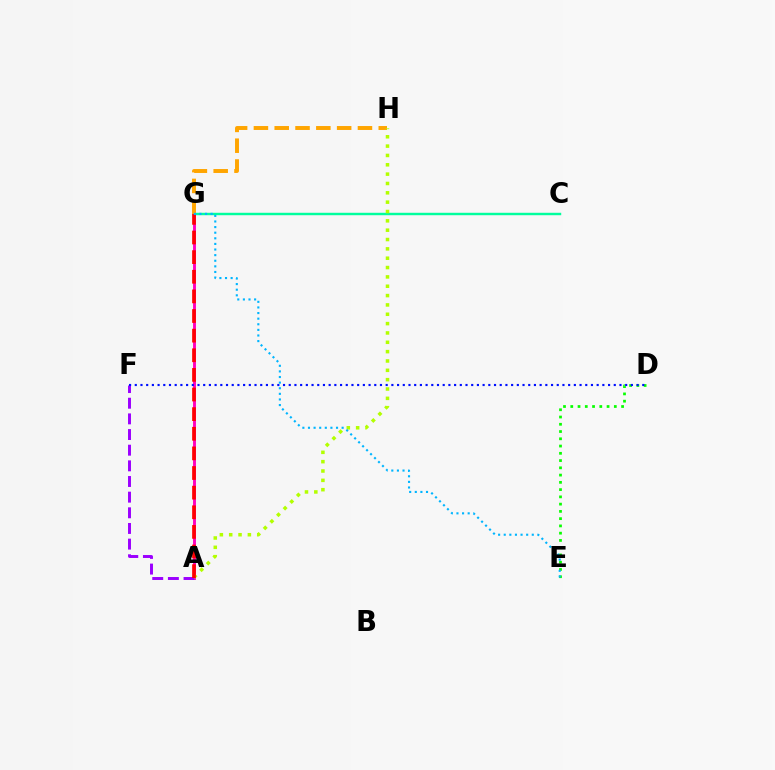{('C', 'G'): [{'color': '#00ff9d', 'line_style': 'solid', 'thickness': 1.75}], ('A', 'G'): [{'color': '#ff00bd', 'line_style': 'solid', 'thickness': 2.09}, {'color': '#ff0000', 'line_style': 'dashed', 'thickness': 2.67}], ('G', 'H'): [{'color': '#ffa500', 'line_style': 'dashed', 'thickness': 2.83}], ('A', 'F'): [{'color': '#9b00ff', 'line_style': 'dashed', 'thickness': 2.13}], ('A', 'H'): [{'color': '#b3ff00', 'line_style': 'dotted', 'thickness': 2.54}], ('D', 'E'): [{'color': '#08ff00', 'line_style': 'dotted', 'thickness': 1.97}], ('D', 'F'): [{'color': '#0010ff', 'line_style': 'dotted', 'thickness': 1.55}], ('E', 'G'): [{'color': '#00b5ff', 'line_style': 'dotted', 'thickness': 1.52}]}